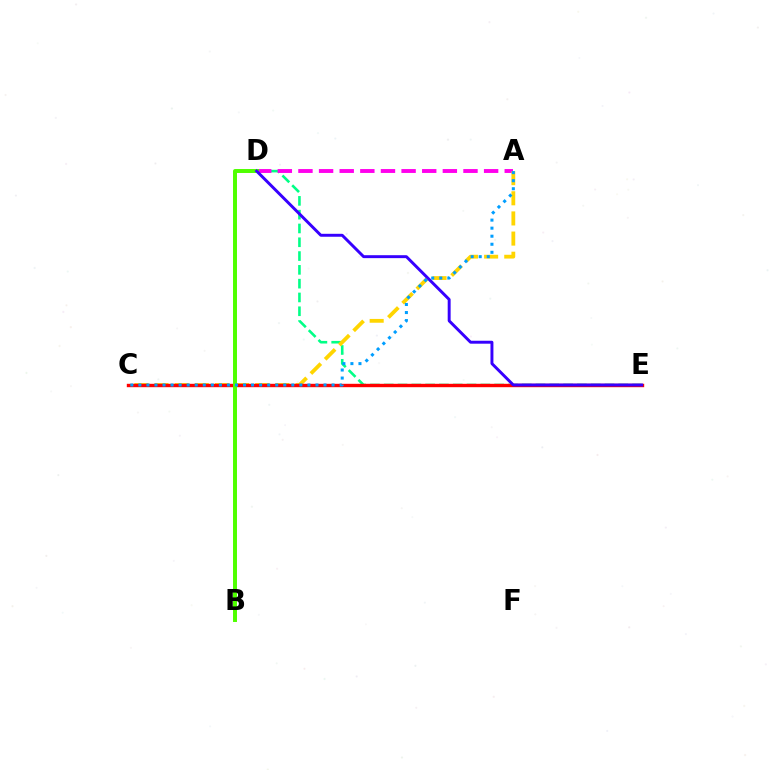{('D', 'E'): [{'color': '#00ff86', 'line_style': 'dashed', 'thickness': 1.87}, {'color': '#3700ff', 'line_style': 'solid', 'thickness': 2.12}], ('A', 'D'): [{'color': '#ff00ed', 'line_style': 'dashed', 'thickness': 2.8}], ('A', 'C'): [{'color': '#ffd500', 'line_style': 'dashed', 'thickness': 2.74}, {'color': '#009eff', 'line_style': 'dotted', 'thickness': 2.19}], ('C', 'E'): [{'color': '#ff0000', 'line_style': 'solid', 'thickness': 2.44}], ('B', 'D'): [{'color': '#4fff00', 'line_style': 'solid', 'thickness': 2.85}]}